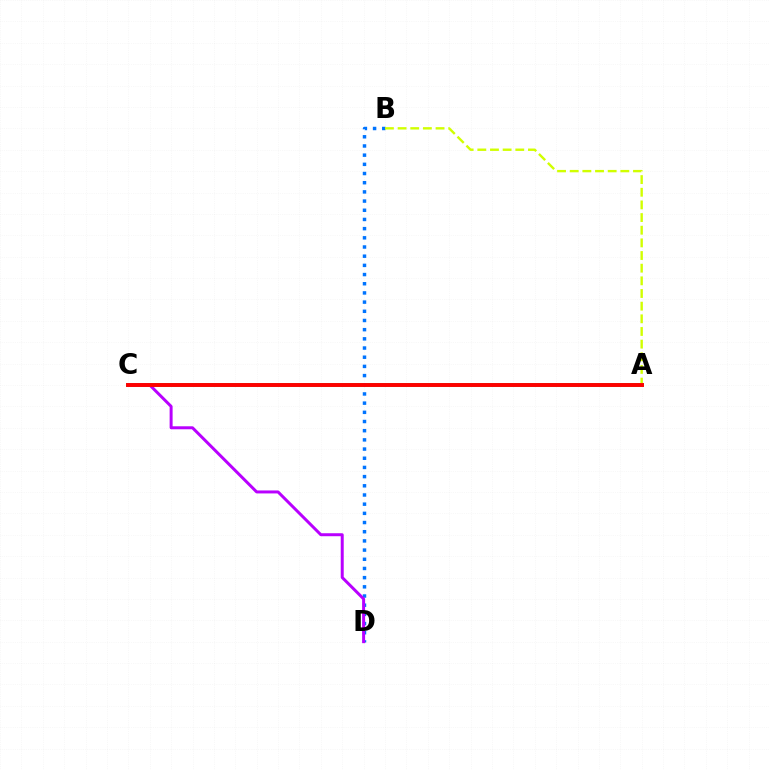{('A', 'C'): [{'color': '#00ff5c', 'line_style': 'solid', 'thickness': 2.78}, {'color': '#ff0000', 'line_style': 'solid', 'thickness': 2.81}], ('B', 'D'): [{'color': '#0074ff', 'line_style': 'dotted', 'thickness': 2.5}], ('A', 'B'): [{'color': '#d1ff00', 'line_style': 'dashed', 'thickness': 1.72}], ('C', 'D'): [{'color': '#b900ff', 'line_style': 'solid', 'thickness': 2.15}]}